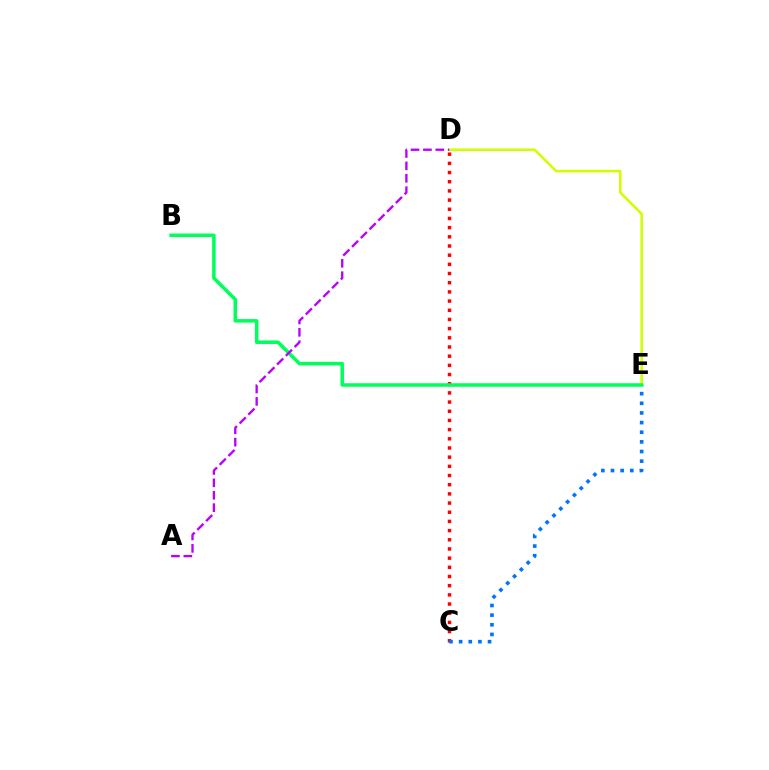{('C', 'D'): [{'color': '#ff0000', 'line_style': 'dotted', 'thickness': 2.49}], ('D', 'E'): [{'color': '#d1ff00', 'line_style': 'solid', 'thickness': 1.85}], ('C', 'E'): [{'color': '#0074ff', 'line_style': 'dotted', 'thickness': 2.62}], ('B', 'E'): [{'color': '#00ff5c', 'line_style': 'solid', 'thickness': 2.53}], ('A', 'D'): [{'color': '#b900ff', 'line_style': 'dashed', 'thickness': 1.68}]}